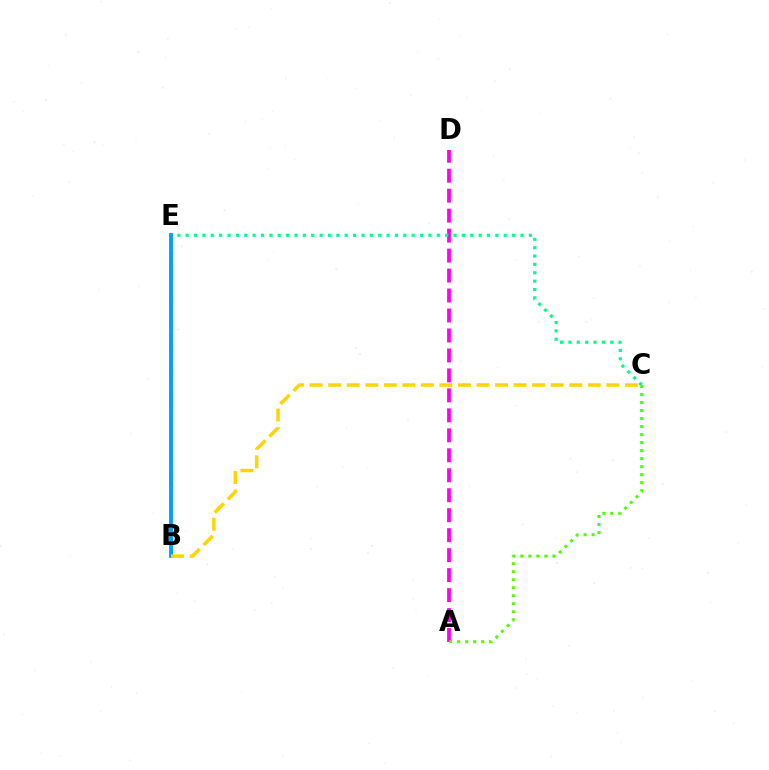{('B', 'E'): [{'color': '#ff0000', 'line_style': 'dotted', 'thickness': 1.7}, {'color': '#3700ff', 'line_style': 'dashed', 'thickness': 1.54}, {'color': '#009eff', 'line_style': 'solid', 'thickness': 2.77}], ('A', 'D'): [{'color': '#ff00ed', 'line_style': 'dashed', 'thickness': 2.71}], ('C', 'E'): [{'color': '#00ff86', 'line_style': 'dotted', 'thickness': 2.27}], ('A', 'C'): [{'color': '#4fff00', 'line_style': 'dotted', 'thickness': 2.18}], ('B', 'C'): [{'color': '#ffd500', 'line_style': 'dashed', 'thickness': 2.52}]}